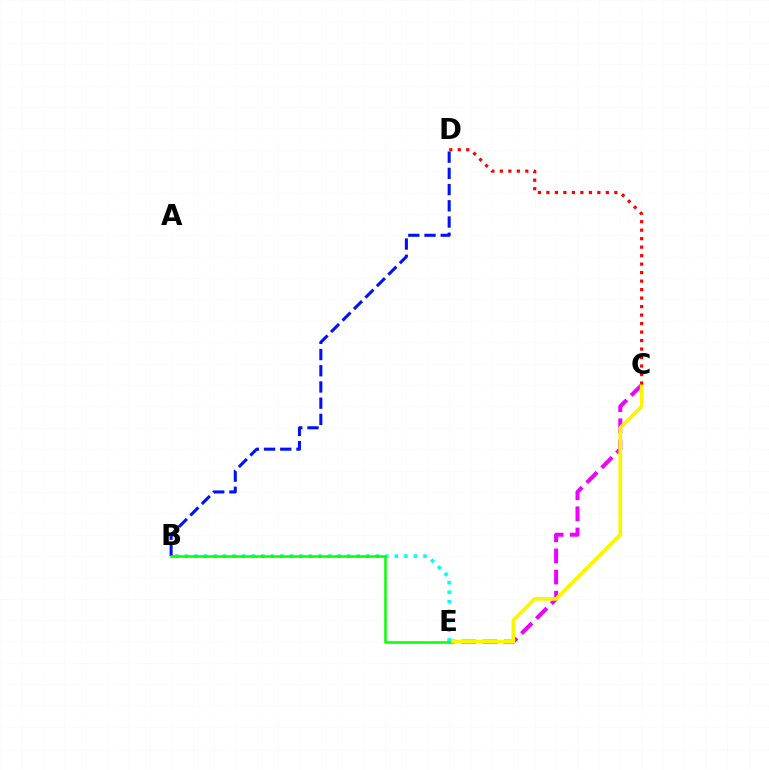{('C', 'E'): [{'color': '#ee00ff', 'line_style': 'dashed', 'thickness': 2.87}, {'color': '#fcf500', 'line_style': 'solid', 'thickness': 2.66}], ('B', 'D'): [{'color': '#0010ff', 'line_style': 'dashed', 'thickness': 2.2}], ('B', 'E'): [{'color': '#00fff6', 'line_style': 'dotted', 'thickness': 2.59}, {'color': '#08ff00', 'line_style': 'solid', 'thickness': 1.81}], ('C', 'D'): [{'color': '#ff0000', 'line_style': 'dotted', 'thickness': 2.31}]}